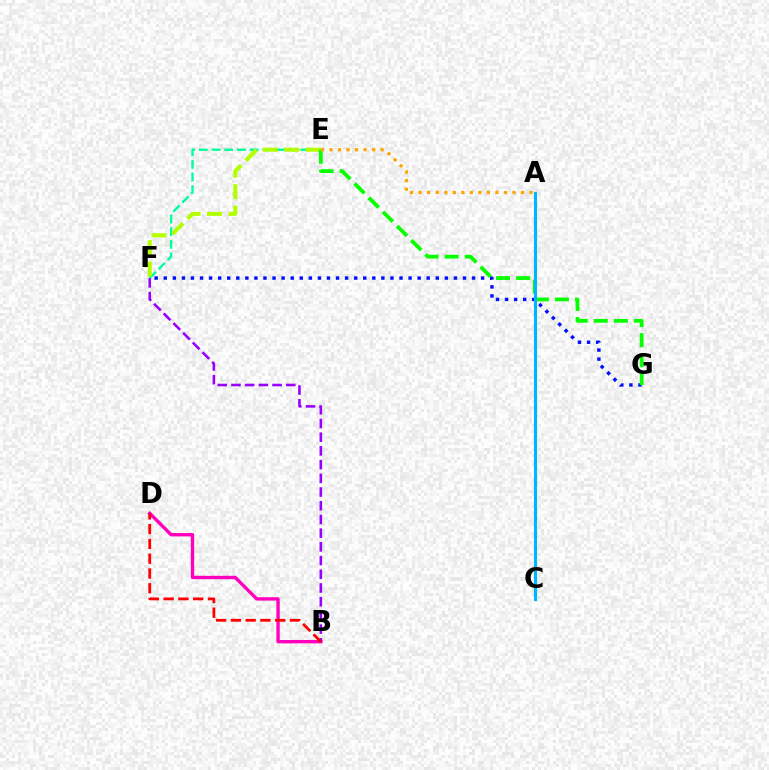{('F', 'G'): [{'color': '#0010ff', 'line_style': 'dotted', 'thickness': 2.46}], ('E', 'F'): [{'color': '#00ff9d', 'line_style': 'dashed', 'thickness': 1.73}, {'color': '#b3ff00', 'line_style': 'dashed', 'thickness': 2.92}], ('B', 'D'): [{'color': '#ff00bd', 'line_style': 'solid', 'thickness': 2.43}, {'color': '#ff0000', 'line_style': 'dashed', 'thickness': 2.01}], ('E', 'G'): [{'color': '#08ff00', 'line_style': 'dashed', 'thickness': 2.73}], ('A', 'E'): [{'color': '#ffa500', 'line_style': 'dotted', 'thickness': 2.32}], ('B', 'F'): [{'color': '#9b00ff', 'line_style': 'dashed', 'thickness': 1.86}], ('A', 'C'): [{'color': '#00b5ff', 'line_style': 'solid', 'thickness': 2.22}]}